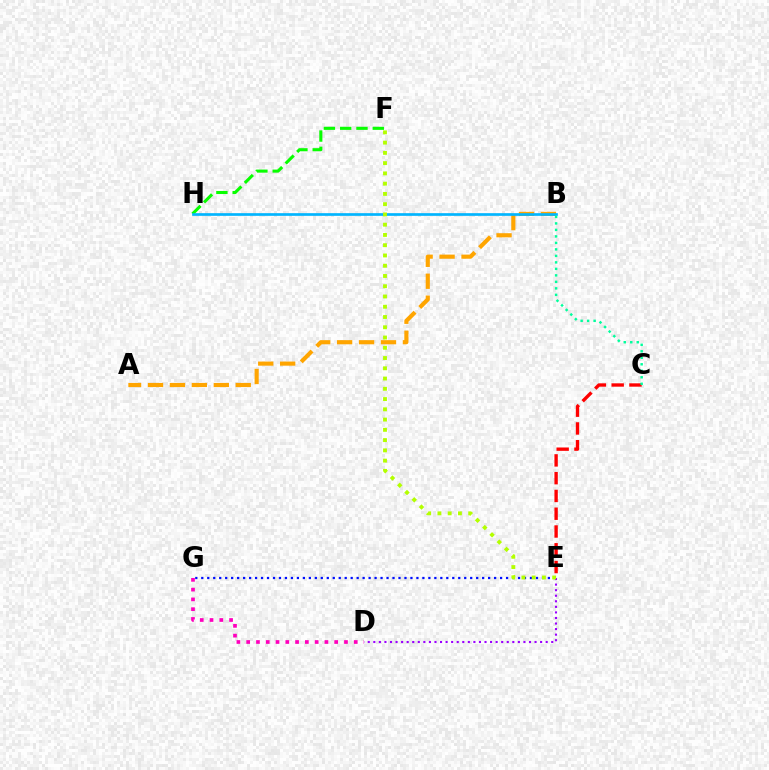{('D', 'G'): [{'color': '#ff00bd', 'line_style': 'dotted', 'thickness': 2.66}], ('F', 'H'): [{'color': '#08ff00', 'line_style': 'dashed', 'thickness': 2.21}], ('A', 'B'): [{'color': '#ffa500', 'line_style': 'dashed', 'thickness': 2.98}], ('E', 'G'): [{'color': '#0010ff', 'line_style': 'dotted', 'thickness': 1.62}], ('D', 'E'): [{'color': '#9b00ff', 'line_style': 'dotted', 'thickness': 1.51}], ('B', 'H'): [{'color': '#00b5ff', 'line_style': 'solid', 'thickness': 1.92}], ('E', 'F'): [{'color': '#b3ff00', 'line_style': 'dotted', 'thickness': 2.79}], ('C', 'E'): [{'color': '#ff0000', 'line_style': 'dashed', 'thickness': 2.41}], ('B', 'C'): [{'color': '#00ff9d', 'line_style': 'dotted', 'thickness': 1.77}]}